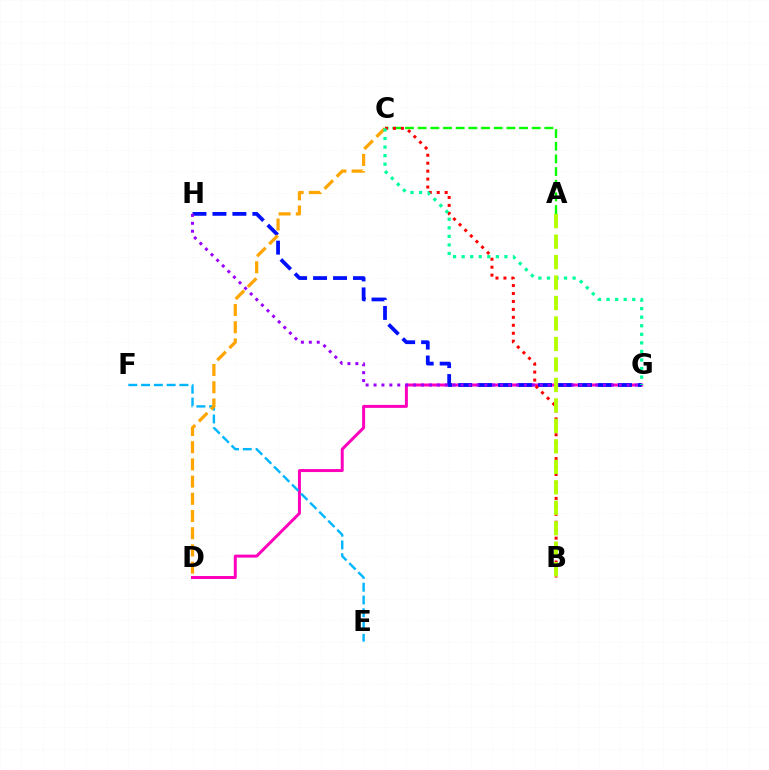{('D', 'G'): [{'color': '#ff00bd', 'line_style': 'solid', 'thickness': 2.15}], ('G', 'H'): [{'color': '#0010ff', 'line_style': 'dashed', 'thickness': 2.71}, {'color': '#9b00ff', 'line_style': 'dotted', 'thickness': 2.15}], ('A', 'C'): [{'color': '#08ff00', 'line_style': 'dashed', 'thickness': 1.72}], ('E', 'F'): [{'color': '#00b5ff', 'line_style': 'dashed', 'thickness': 1.74}], ('C', 'D'): [{'color': '#ffa500', 'line_style': 'dashed', 'thickness': 2.34}], ('B', 'C'): [{'color': '#ff0000', 'line_style': 'dotted', 'thickness': 2.16}], ('C', 'G'): [{'color': '#00ff9d', 'line_style': 'dotted', 'thickness': 2.33}], ('A', 'B'): [{'color': '#b3ff00', 'line_style': 'dashed', 'thickness': 2.78}]}